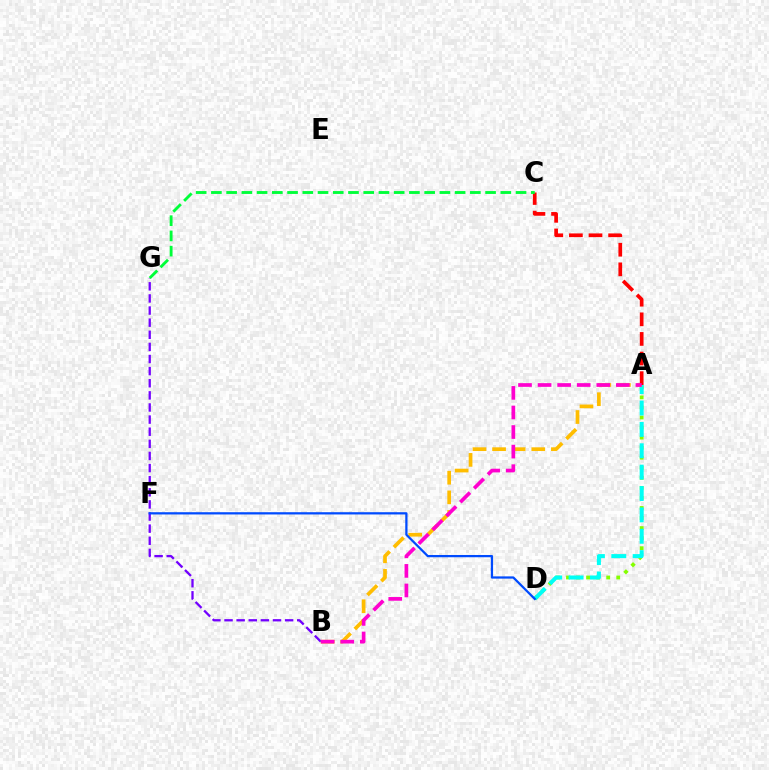{('A', 'D'): [{'color': '#84ff00', 'line_style': 'dotted', 'thickness': 2.73}, {'color': '#00fff6', 'line_style': 'dashed', 'thickness': 2.9}], ('B', 'G'): [{'color': '#7200ff', 'line_style': 'dashed', 'thickness': 1.65}], ('A', 'B'): [{'color': '#ffbd00', 'line_style': 'dashed', 'thickness': 2.66}, {'color': '#ff00cf', 'line_style': 'dashed', 'thickness': 2.66}], ('A', 'C'): [{'color': '#ff0000', 'line_style': 'dashed', 'thickness': 2.66}], ('C', 'G'): [{'color': '#00ff39', 'line_style': 'dashed', 'thickness': 2.07}], ('D', 'F'): [{'color': '#004bff', 'line_style': 'solid', 'thickness': 1.62}]}